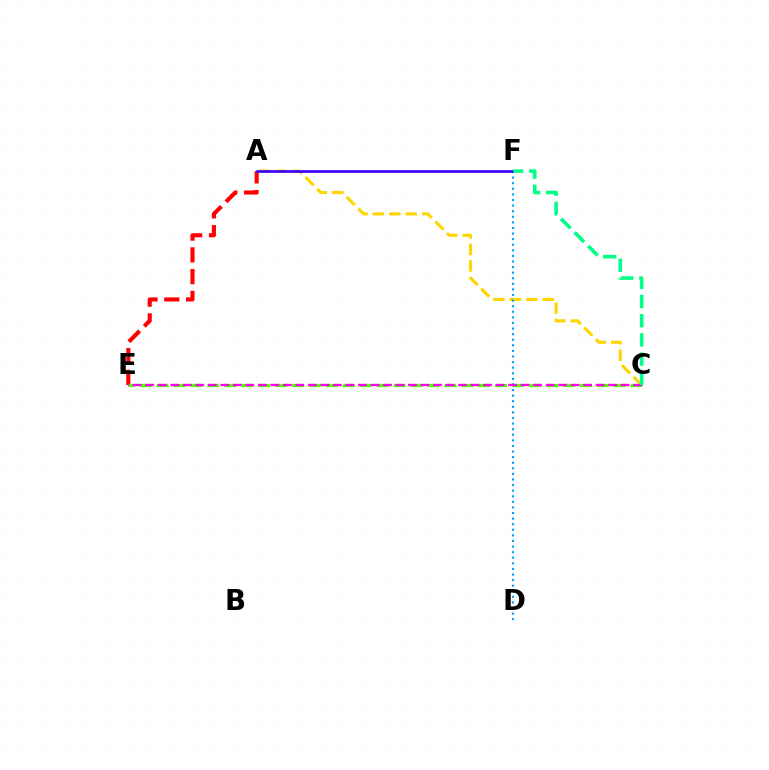{('A', 'C'): [{'color': '#ffd500', 'line_style': 'dashed', 'thickness': 2.24}], ('A', 'E'): [{'color': '#ff0000', 'line_style': 'dashed', 'thickness': 2.96}], ('C', 'E'): [{'color': '#4fff00', 'line_style': 'dashed', 'thickness': 2.3}, {'color': '#ff00ed', 'line_style': 'dashed', 'thickness': 1.7}], ('D', 'F'): [{'color': '#009eff', 'line_style': 'dotted', 'thickness': 1.52}], ('A', 'F'): [{'color': '#3700ff', 'line_style': 'solid', 'thickness': 1.92}], ('C', 'F'): [{'color': '#00ff86', 'line_style': 'dashed', 'thickness': 2.61}]}